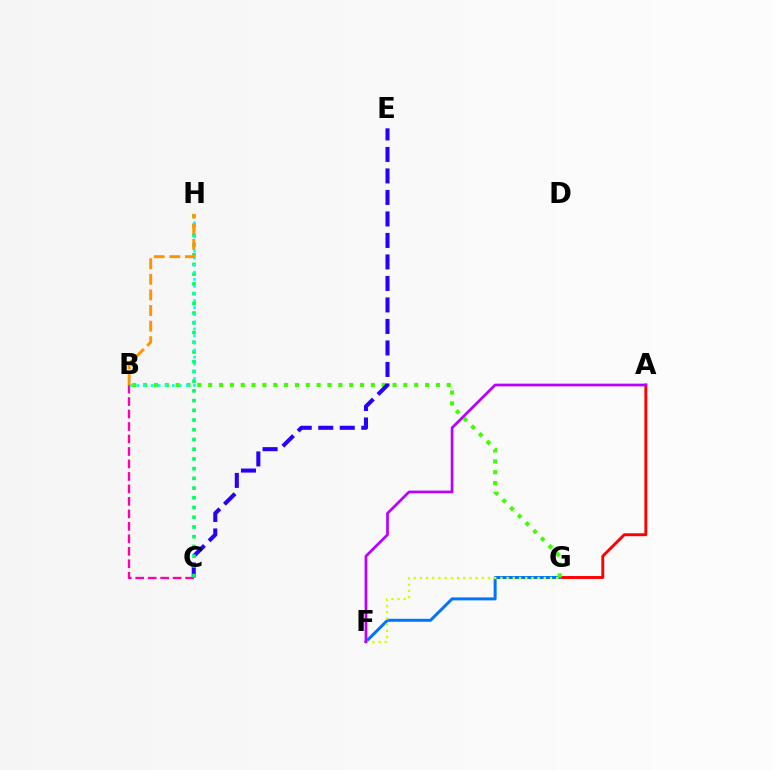{('A', 'G'): [{'color': '#ff0000', 'line_style': 'solid', 'thickness': 2.08}], ('F', 'G'): [{'color': '#0074ff', 'line_style': 'solid', 'thickness': 2.15}, {'color': '#d1ff00', 'line_style': 'dotted', 'thickness': 1.68}], ('B', 'G'): [{'color': '#3dff00', 'line_style': 'dotted', 'thickness': 2.95}], ('C', 'E'): [{'color': '#2500ff', 'line_style': 'dashed', 'thickness': 2.92}], ('B', 'C'): [{'color': '#ff00ac', 'line_style': 'dashed', 'thickness': 1.7}], ('C', 'H'): [{'color': '#00ff5c', 'line_style': 'dotted', 'thickness': 2.64}], ('B', 'H'): [{'color': '#00fff6', 'line_style': 'dotted', 'thickness': 1.92}, {'color': '#ff9400', 'line_style': 'dashed', 'thickness': 2.12}], ('A', 'F'): [{'color': '#b900ff', 'line_style': 'solid', 'thickness': 1.96}]}